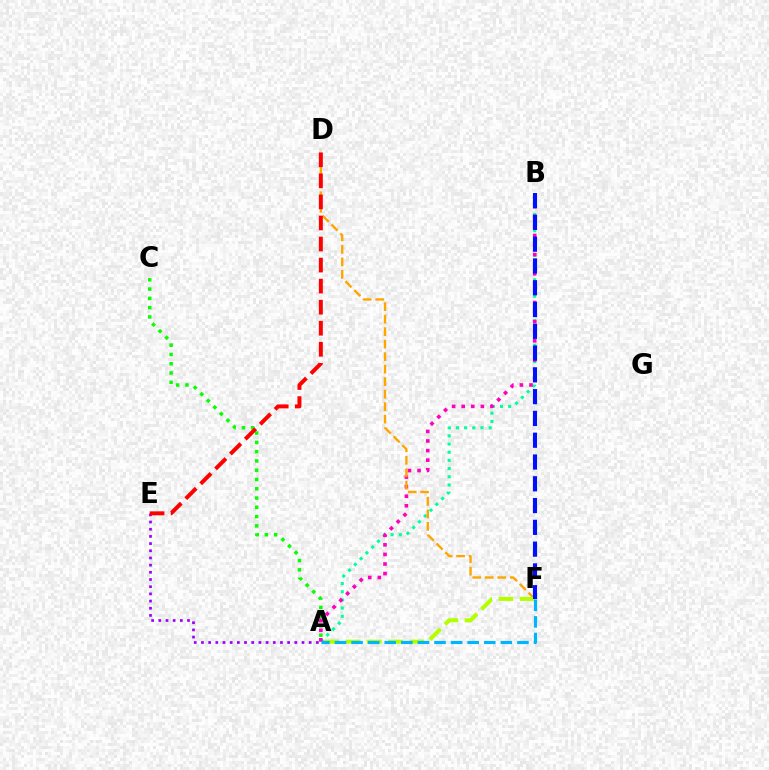{('A', 'E'): [{'color': '#9b00ff', 'line_style': 'dotted', 'thickness': 1.95}], ('A', 'C'): [{'color': '#08ff00', 'line_style': 'dotted', 'thickness': 2.52}], ('A', 'B'): [{'color': '#00ff9d', 'line_style': 'dotted', 'thickness': 2.22}, {'color': '#ff00bd', 'line_style': 'dotted', 'thickness': 2.6}], ('D', 'F'): [{'color': '#ffa500', 'line_style': 'dashed', 'thickness': 1.7}], ('A', 'F'): [{'color': '#b3ff00', 'line_style': 'dashed', 'thickness': 2.9}, {'color': '#00b5ff', 'line_style': 'dashed', 'thickness': 2.25}], ('D', 'E'): [{'color': '#ff0000', 'line_style': 'dashed', 'thickness': 2.86}], ('B', 'F'): [{'color': '#0010ff', 'line_style': 'dashed', 'thickness': 2.96}]}